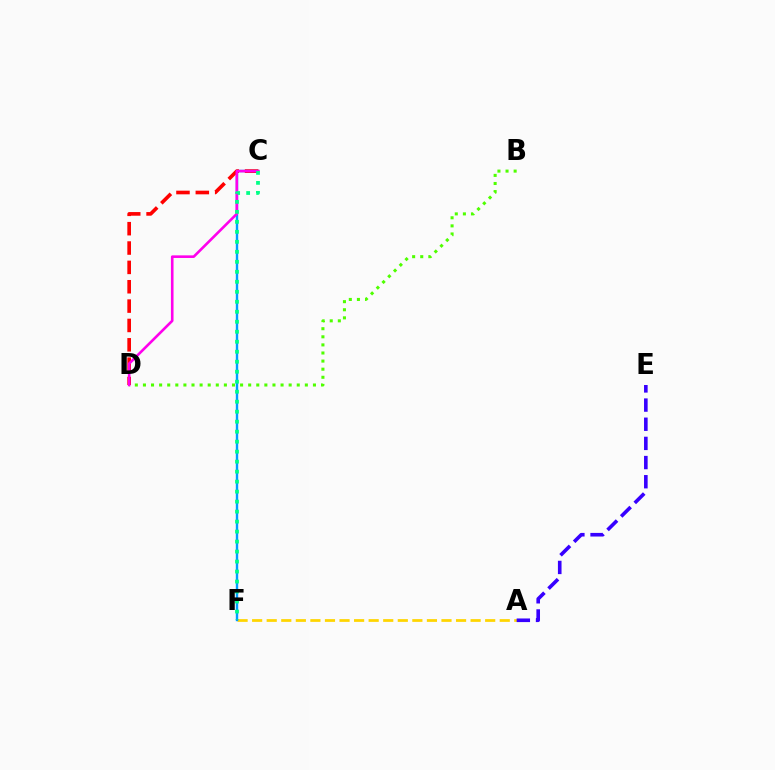{('A', 'F'): [{'color': '#ffd500', 'line_style': 'dashed', 'thickness': 1.98}], ('B', 'D'): [{'color': '#4fff00', 'line_style': 'dotted', 'thickness': 2.2}], ('C', 'F'): [{'color': '#009eff', 'line_style': 'solid', 'thickness': 1.73}, {'color': '#00ff86', 'line_style': 'dotted', 'thickness': 2.71}], ('A', 'E'): [{'color': '#3700ff', 'line_style': 'dashed', 'thickness': 2.6}], ('C', 'D'): [{'color': '#ff0000', 'line_style': 'dashed', 'thickness': 2.63}, {'color': '#ff00ed', 'line_style': 'solid', 'thickness': 1.88}]}